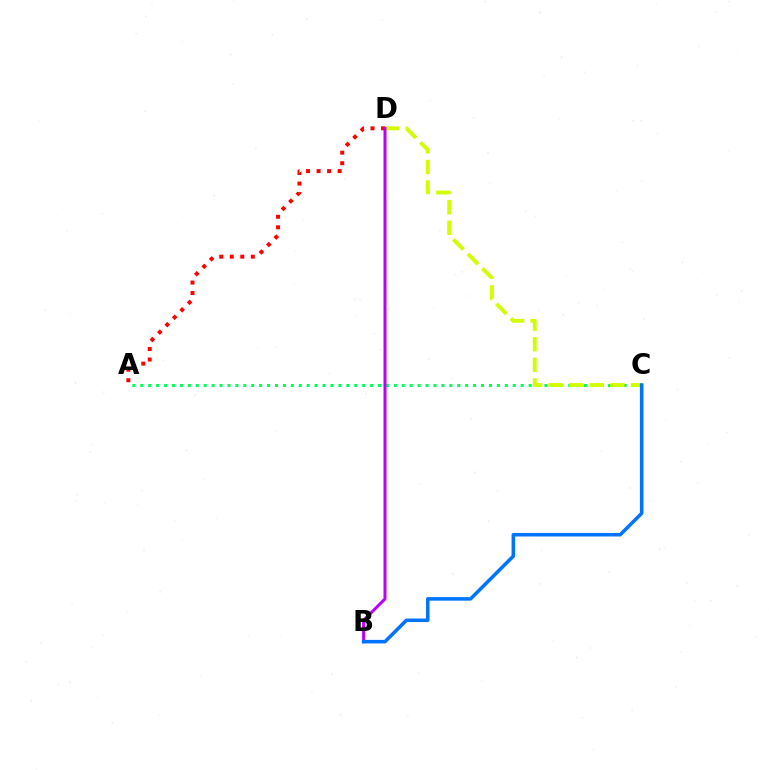{('A', 'D'): [{'color': '#ff0000', 'line_style': 'dotted', 'thickness': 2.86}], ('A', 'C'): [{'color': '#00ff5c', 'line_style': 'dotted', 'thickness': 2.15}], ('C', 'D'): [{'color': '#d1ff00', 'line_style': 'dashed', 'thickness': 2.79}], ('B', 'D'): [{'color': '#b900ff', 'line_style': 'solid', 'thickness': 2.15}], ('B', 'C'): [{'color': '#0074ff', 'line_style': 'solid', 'thickness': 2.55}]}